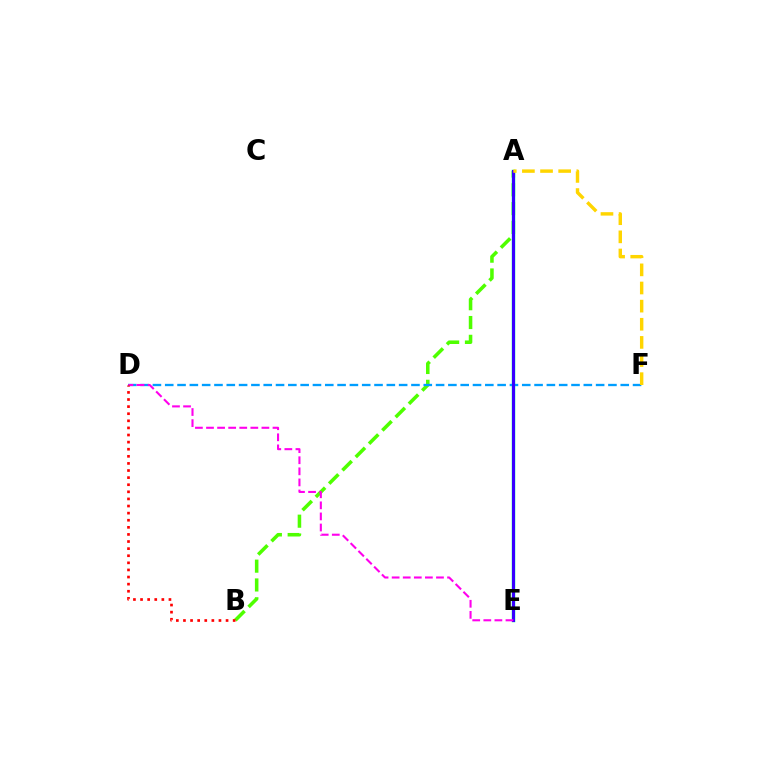{('A', 'B'): [{'color': '#4fff00', 'line_style': 'dashed', 'thickness': 2.55}], ('A', 'E'): [{'color': '#00ff86', 'line_style': 'solid', 'thickness': 2.5}, {'color': '#3700ff', 'line_style': 'solid', 'thickness': 2.19}], ('D', 'F'): [{'color': '#009eff', 'line_style': 'dashed', 'thickness': 1.67}], ('D', 'E'): [{'color': '#ff00ed', 'line_style': 'dashed', 'thickness': 1.51}], ('B', 'D'): [{'color': '#ff0000', 'line_style': 'dotted', 'thickness': 1.93}], ('A', 'F'): [{'color': '#ffd500', 'line_style': 'dashed', 'thickness': 2.46}]}